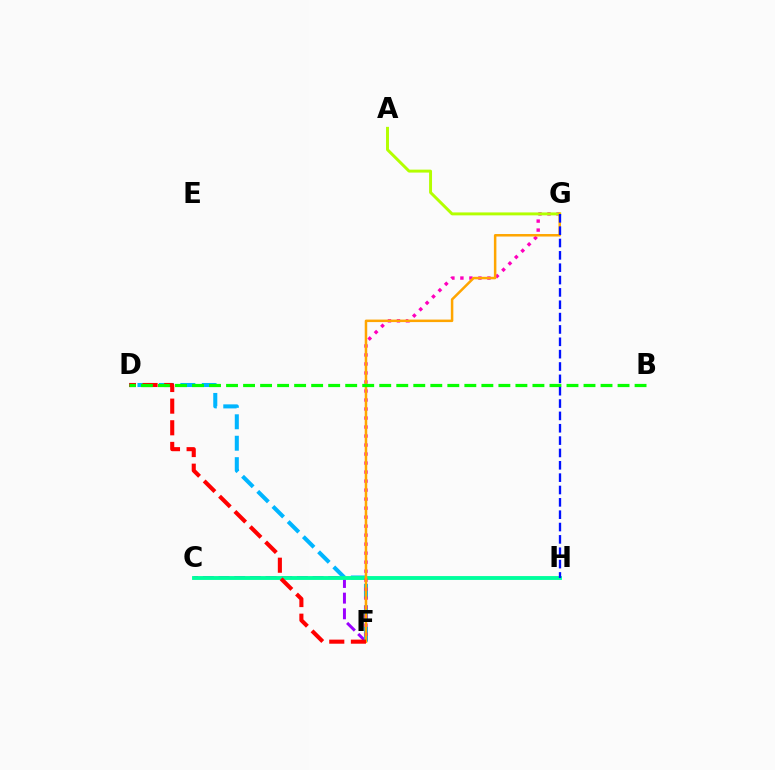{('C', 'F'): [{'color': '#9b00ff', 'line_style': 'dashed', 'thickness': 2.13}], ('D', 'F'): [{'color': '#00b5ff', 'line_style': 'dashed', 'thickness': 2.91}, {'color': '#ff0000', 'line_style': 'dashed', 'thickness': 2.94}], ('C', 'H'): [{'color': '#00ff9d', 'line_style': 'solid', 'thickness': 2.78}], ('F', 'G'): [{'color': '#ff00bd', 'line_style': 'dotted', 'thickness': 2.45}, {'color': '#ffa500', 'line_style': 'solid', 'thickness': 1.8}], ('A', 'G'): [{'color': '#b3ff00', 'line_style': 'solid', 'thickness': 2.12}], ('B', 'D'): [{'color': '#08ff00', 'line_style': 'dashed', 'thickness': 2.31}], ('G', 'H'): [{'color': '#0010ff', 'line_style': 'dashed', 'thickness': 1.68}]}